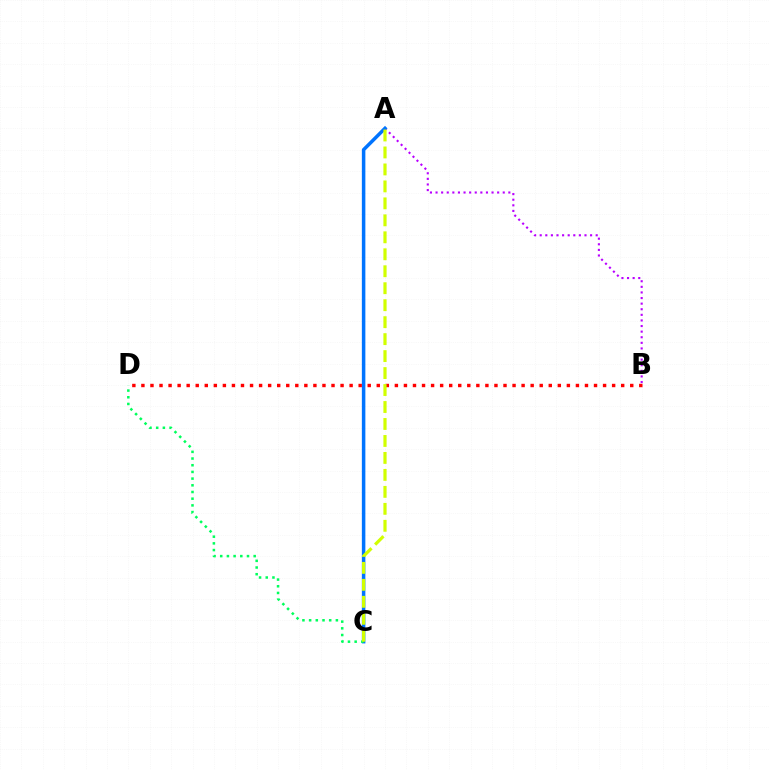{('A', 'B'): [{'color': '#b900ff', 'line_style': 'dotted', 'thickness': 1.52}], ('A', 'C'): [{'color': '#0074ff', 'line_style': 'solid', 'thickness': 2.53}, {'color': '#d1ff00', 'line_style': 'dashed', 'thickness': 2.31}], ('C', 'D'): [{'color': '#00ff5c', 'line_style': 'dotted', 'thickness': 1.82}], ('B', 'D'): [{'color': '#ff0000', 'line_style': 'dotted', 'thickness': 2.46}]}